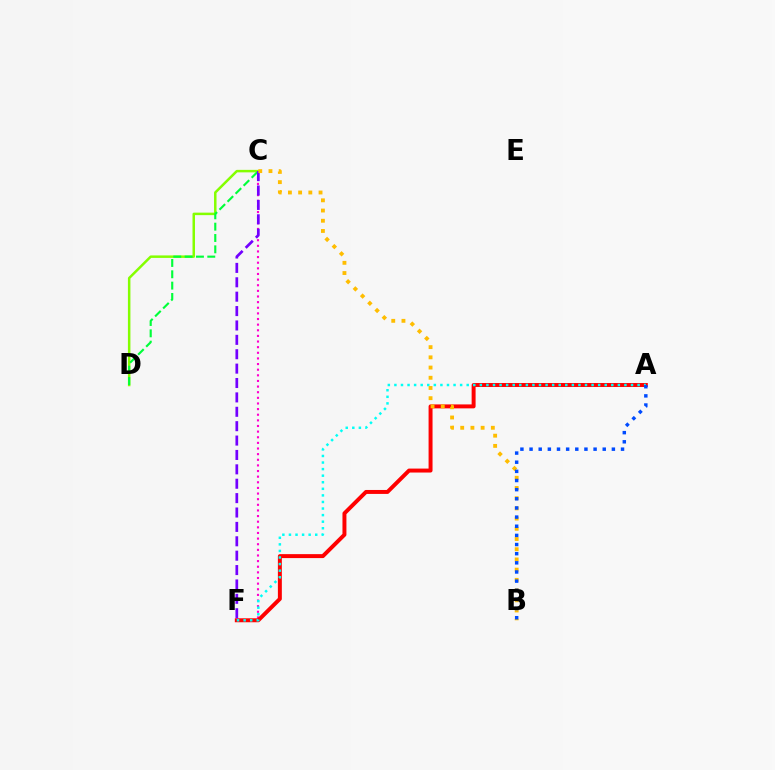{('C', 'D'): [{'color': '#84ff00', 'line_style': 'solid', 'thickness': 1.8}, {'color': '#00ff39', 'line_style': 'dashed', 'thickness': 1.54}], ('C', 'F'): [{'color': '#ff00cf', 'line_style': 'dotted', 'thickness': 1.53}, {'color': '#7200ff', 'line_style': 'dashed', 'thickness': 1.95}], ('A', 'F'): [{'color': '#ff0000', 'line_style': 'solid', 'thickness': 2.85}, {'color': '#00fff6', 'line_style': 'dotted', 'thickness': 1.79}], ('B', 'C'): [{'color': '#ffbd00', 'line_style': 'dotted', 'thickness': 2.77}], ('A', 'B'): [{'color': '#004bff', 'line_style': 'dotted', 'thickness': 2.49}]}